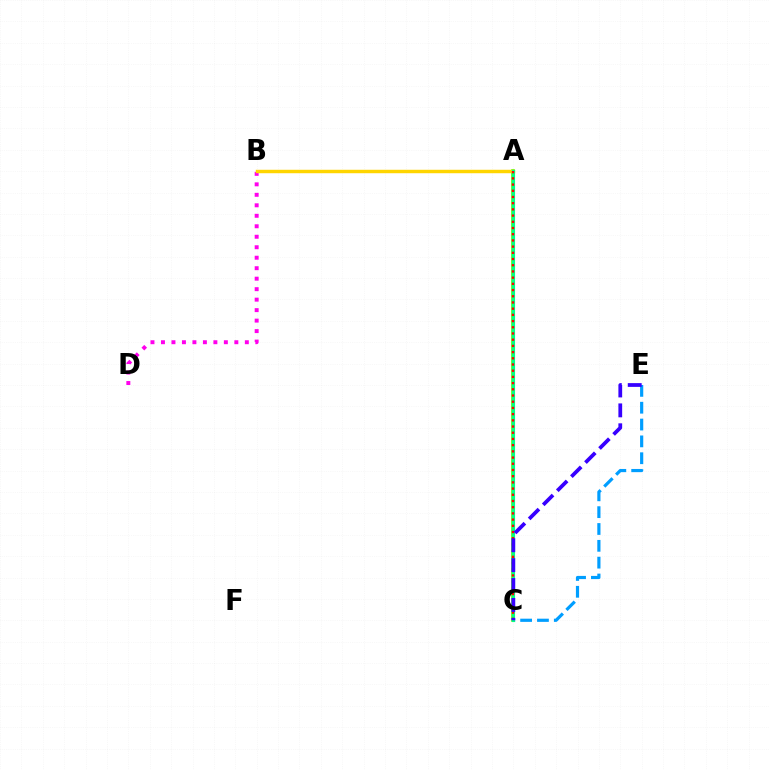{('A', 'C'): [{'color': '#4fff00', 'line_style': 'solid', 'thickness': 2.59}, {'color': '#00ff86', 'line_style': 'solid', 'thickness': 2.26}, {'color': '#ff0000', 'line_style': 'dotted', 'thickness': 1.69}], ('B', 'D'): [{'color': '#ff00ed', 'line_style': 'dotted', 'thickness': 2.85}], ('C', 'E'): [{'color': '#009eff', 'line_style': 'dashed', 'thickness': 2.29}, {'color': '#3700ff', 'line_style': 'dashed', 'thickness': 2.7}], ('A', 'B'): [{'color': '#ffd500', 'line_style': 'solid', 'thickness': 2.48}]}